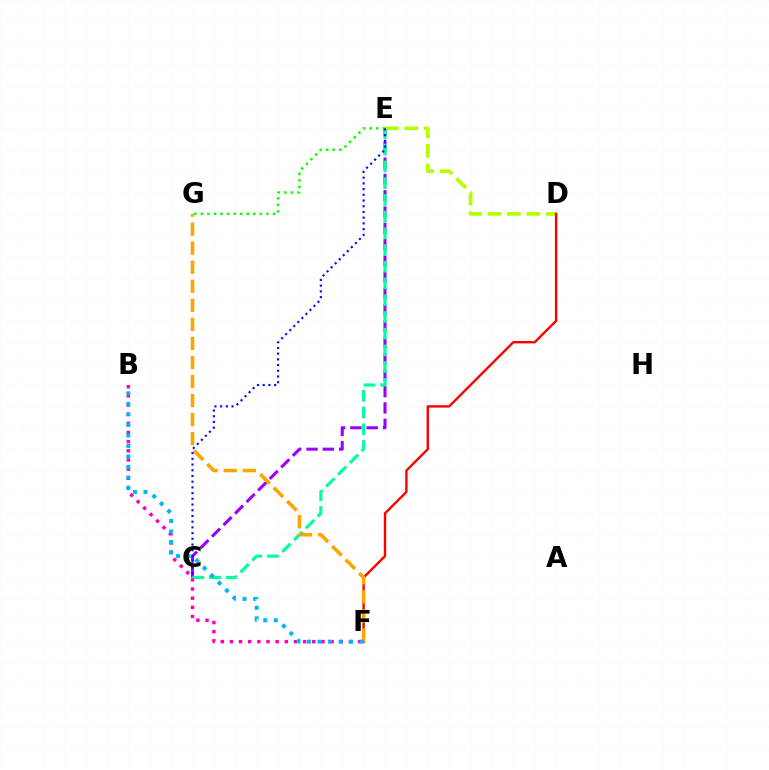{('C', 'E'): [{'color': '#9b00ff', 'line_style': 'dashed', 'thickness': 2.22}, {'color': '#00ff9d', 'line_style': 'dashed', 'thickness': 2.27}, {'color': '#0010ff', 'line_style': 'dotted', 'thickness': 1.55}], ('D', 'E'): [{'color': '#b3ff00', 'line_style': 'dashed', 'thickness': 2.65}], ('B', 'F'): [{'color': '#ff00bd', 'line_style': 'dotted', 'thickness': 2.49}, {'color': '#00b5ff', 'line_style': 'dotted', 'thickness': 2.86}], ('D', 'F'): [{'color': '#ff0000', 'line_style': 'solid', 'thickness': 1.73}], ('F', 'G'): [{'color': '#ffa500', 'line_style': 'dashed', 'thickness': 2.59}], ('E', 'G'): [{'color': '#08ff00', 'line_style': 'dotted', 'thickness': 1.78}]}